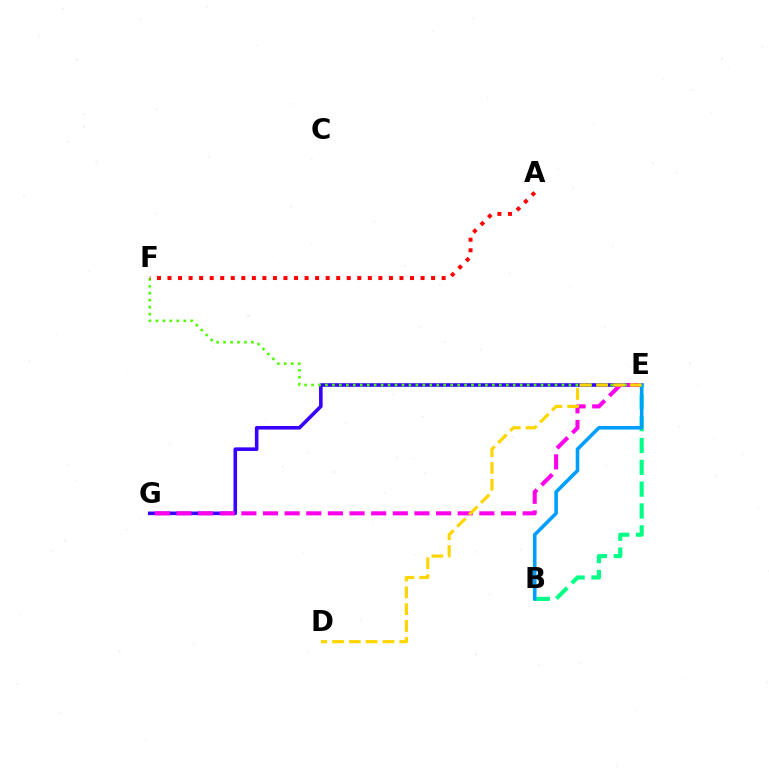{('E', 'G'): [{'color': '#3700ff', 'line_style': 'solid', 'thickness': 2.58}, {'color': '#ff00ed', 'line_style': 'dashed', 'thickness': 2.94}], ('E', 'F'): [{'color': '#4fff00', 'line_style': 'dotted', 'thickness': 1.89}], ('B', 'E'): [{'color': '#00ff86', 'line_style': 'dashed', 'thickness': 2.97}, {'color': '#009eff', 'line_style': 'solid', 'thickness': 2.58}], ('A', 'F'): [{'color': '#ff0000', 'line_style': 'dotted', 'thickness': 2.86}], ('D', 'E'): [{'color': '#ffd500', 'line_style': 'dashed', 'thickness': 2.28}]}